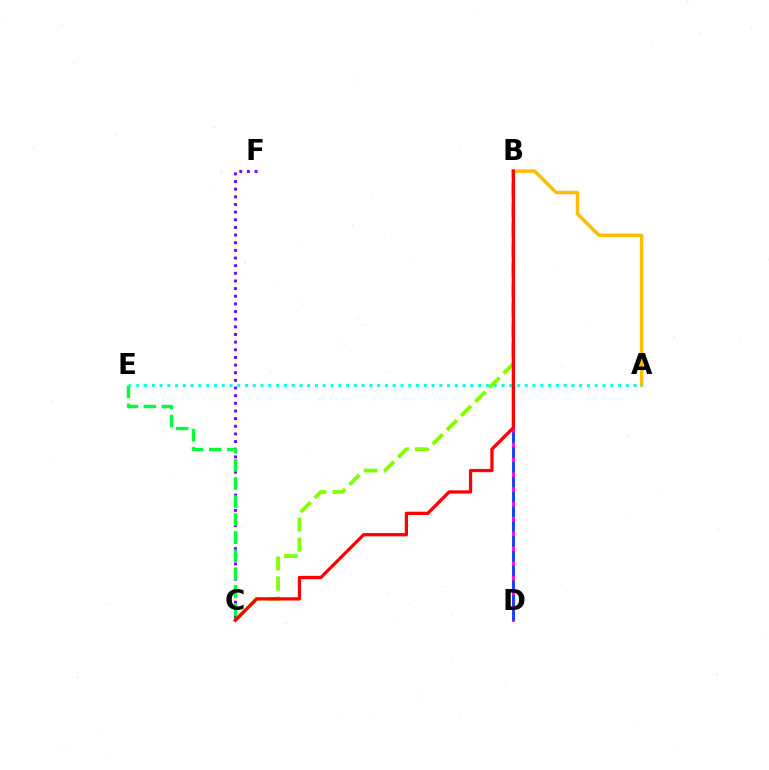{('B', 'D'): [{'color': '#ff00cf', 'line_style': 'solid', 'thickness': 2.01}, {'color': '#004bff', 'line_style': 'dashed', 'thickness': 2.01}], ('A', 'B'): [{'color': '#ffbd00', 'line_style': 'solid', 'thickness': 2.47}], ('C', 'F'): [{'color': '#7200ff', 'line_style': 'dotted', 'thickness': 2.08}], ('C', 'E'): [{'color': '#00ff39', 'line_style': 'dashed', 'thickness': 2.45}], ('A', 'E'): [{'color': '#00fff6', 'line_style': 'dotted', 'thickness': 2.11}], ('B', 'C'): [{'color': '#84ff00', 'line_style': 'dashed', 'thickness': 2.72}, {'color': '#ff0000', 'line_style': 'solid', 'thickness': 2.35}]}